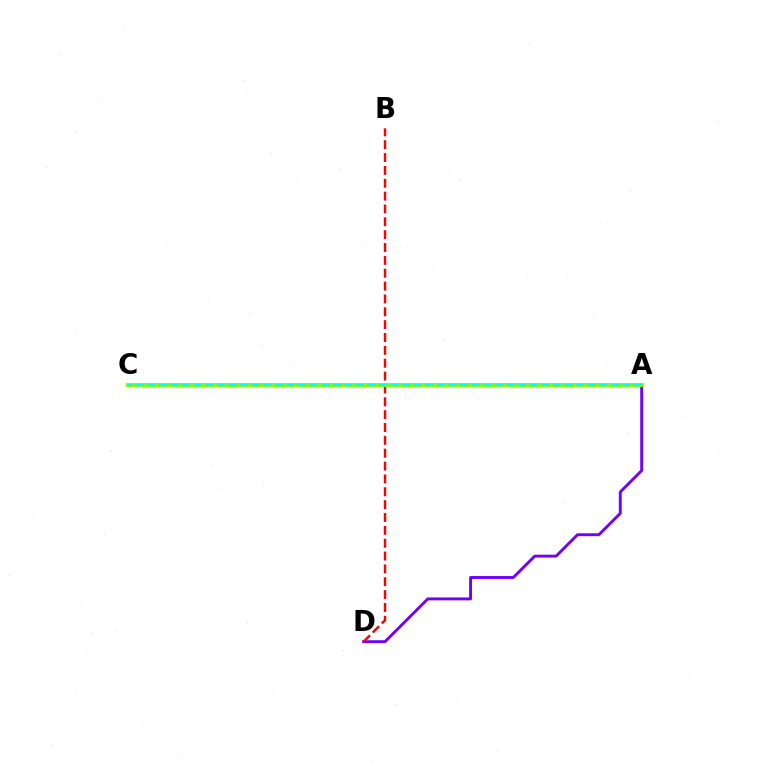{('A', 'D'): [{'color': '#7200ff', 'line_style': 'solid', 'thickness': 2.09}], ('B', 'D'): [{'color': '#ff0000', 'line_style': 'dashed', 'thickness': 1.75}], ('A', 'C'): [{'color': '#84ff00', 'line_style': 'solid', 'thickness': 2.85}, {'color': '#00fff6', 'line_style': 'dashed', 'thickness': 1.57}]}